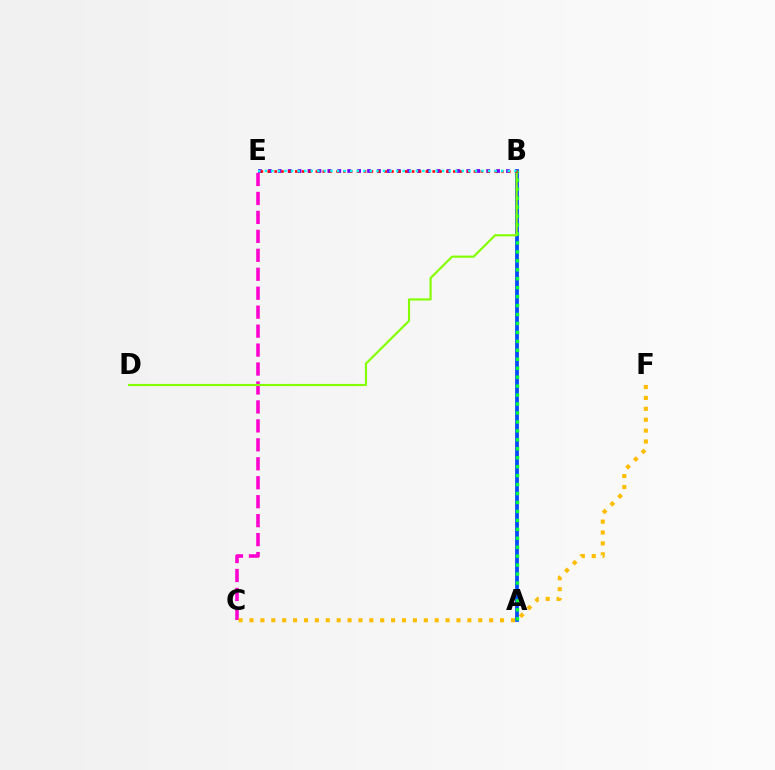{('A', 'B'): [{'color': '#004bff', 'line_style': 'solid', 'thickness': 2.71}, {'color': '#00ff39', 'line_style': 'dotted', 'thickness': 2.43}], ('C', 'E'): [{'color': '#ff00cf', 'line_style': 'dashed', 'thickness': 2.57}], ('B', 'D'): [{'color': '#84ff00', 'line_style': 'solid', 'thickness': 1.55}], ('C', 'F'): [{'color': '#ffbd00', 'line_style': 'dotted', 'thickness': 2.96}], ('B', 'E'): [{'color': '#7200ff', 'line_style': 'dotted', 'thickness': 2.7}, {'color': '#ff0000', 'line_style': 'dotted', 'thickness': 1.87}, {'color': '#00fff6', 'line_style': 'dotted', 'thickness': 1.78}]}